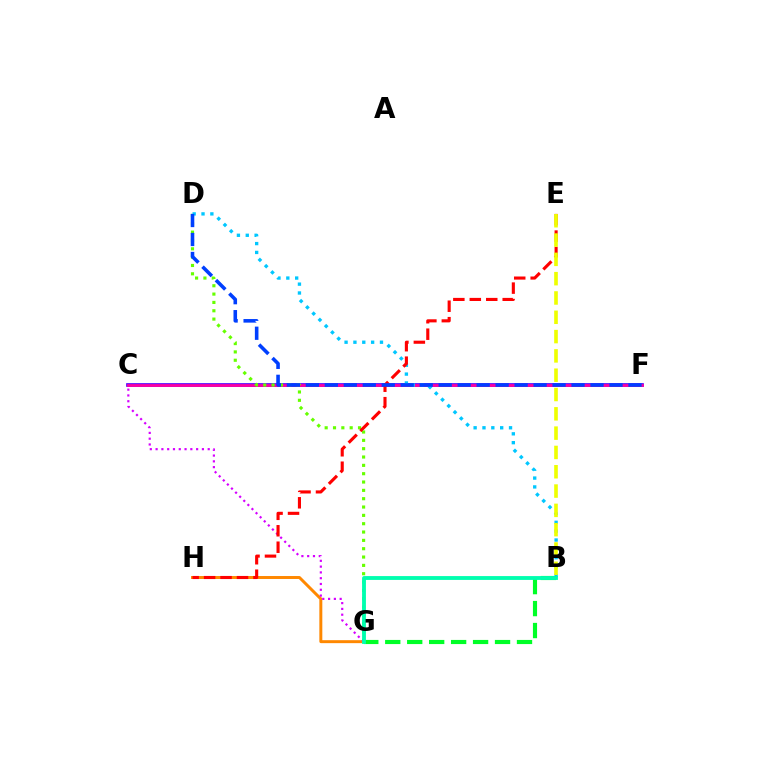{('G', 'H'): [{'color': '#ff8800', 'line_style': 'solid', 'thickness': 2.13}], ('C', 'F'): [{'color': '#4f00ff', 'line_style': 'solid', 'thickness': 2.66}, {'color': '#ff00a0', 'line_style': 'solid', 'thickness': 1.97}], ('D', 'G'): [{'color': '#66ff00', 'line_style': 'dotted', 'thickness': 2.26}], ('C', 'G'): [{'color': '#d600ff', 'line_style': 'dotted', 'thickness': 1.57}], ('B', 'D'): [{'color': '#00c7ff', 'line_style': 'dotted', 'thickness': 2.4}], ('E', 'H'): [{'color': '#ff0000', 'line_style': 'dashed', 'thickness': 2.24}], ('B', 'G'): [{'color': '#00ff27', 'line_style': 'dashed', 'thickness': 2.98}, {'color': '#00ffaf', 'line_style': 'solid', 'thickness': 2.77}], ('B', 'E'): [{'color': '#eeff00', 'line_style': 'dashed', 'thickness': 2.62}], ('D', 'F'): [{'color': '#003fff', 'line_style': 'dashed', 'thickness': 2.58}]}